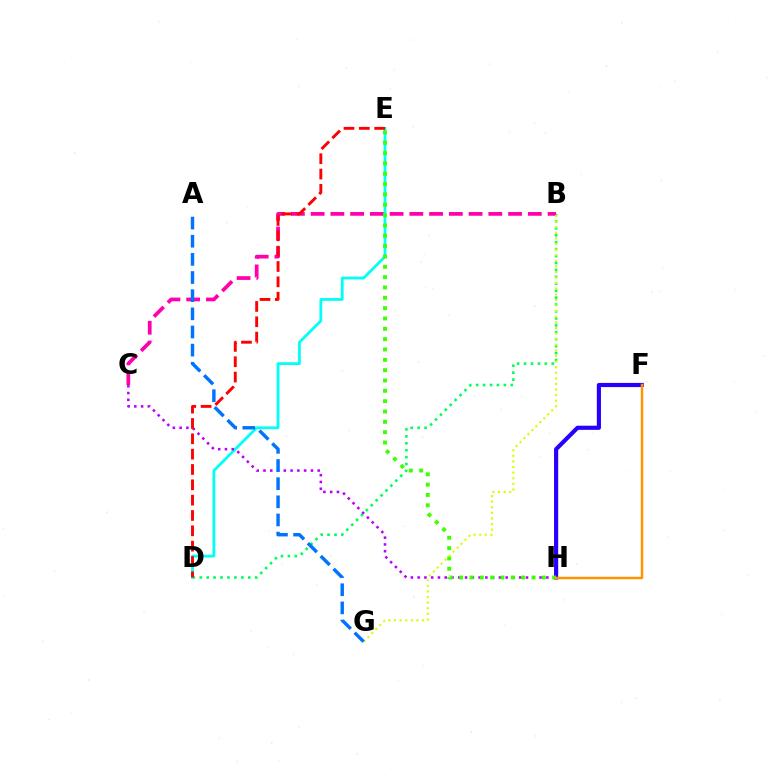{('B', 'D'): [{'color': '#00ff5c', 'line_style': 'dotted', 'thickness': 1.88}], ('D', 'E'): [{'color': '#00fff6', 'line_style': 'solid', 'thickness': 2.0}, {'color': '#ff0000', 'line_style': 'dashed', 'thickness': 2.08}], ('C', 'H'): [{'color': '#b900ff', 'line_style': 'dotted', 'thickness': 1.84}], ('B', 'C'): [{'color': '#ff00ac', 'line_style': 'dashed', 'thickness': 2.68}], ('F', 'H'): [{'color': '#2500ff', 'line_style': 'solid', 'thickness': 2.98}, {'color': '#ff9400', 'line_style': 'solid', 'thickness': 1.77}], ('B', 'G'): [{'color': '#d1ff00', 'line_style': 'dotted', 'thickness': 1.52}], ('E', 'H'): [{'color': '#3dff00', 'line_style': 'dotted', 'thickness': 2.81}], ('A', 'G'): [{'color': '#0074ff', 'line_style': 'dashed', 'thickness': 2.47}]}